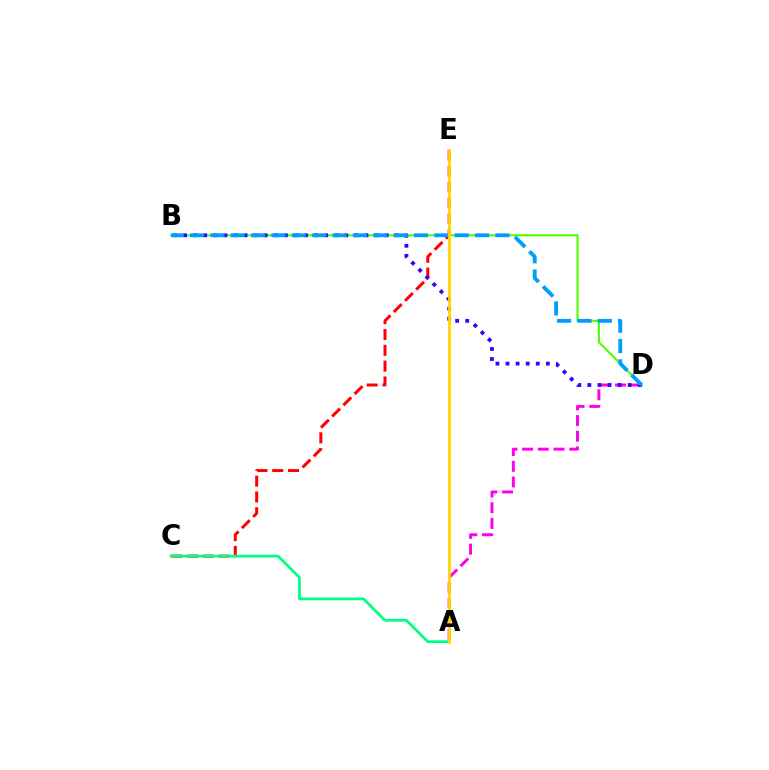{('C', 'E'): [{'color': '#ff0000', 'line_style': 'dashed', 'thickness': 2.15}], ('B', 'D'): [{'color': '#4fff00', 'line_style': 'solid', 'thickness': 1.53}, {'color': '#3700ff', 'line_style': 'dotted', 'thickness': 2.74}, {'color': '#009eff', 'line_style': 'dashed', 'thickness': 2.77}], ('A', 'D'): [{'color': '#ff00ed', 'line_style': 'dashed', 'thickness': 2.13}], ('A', 'C'): [{'color': '#00ff86', 'line_style': 'solid', 'thickness': 1.98}], ('A', 'E'): [{'color': '#ffd500', 'line_style': 'solid', 'thickness': 2.01}]}